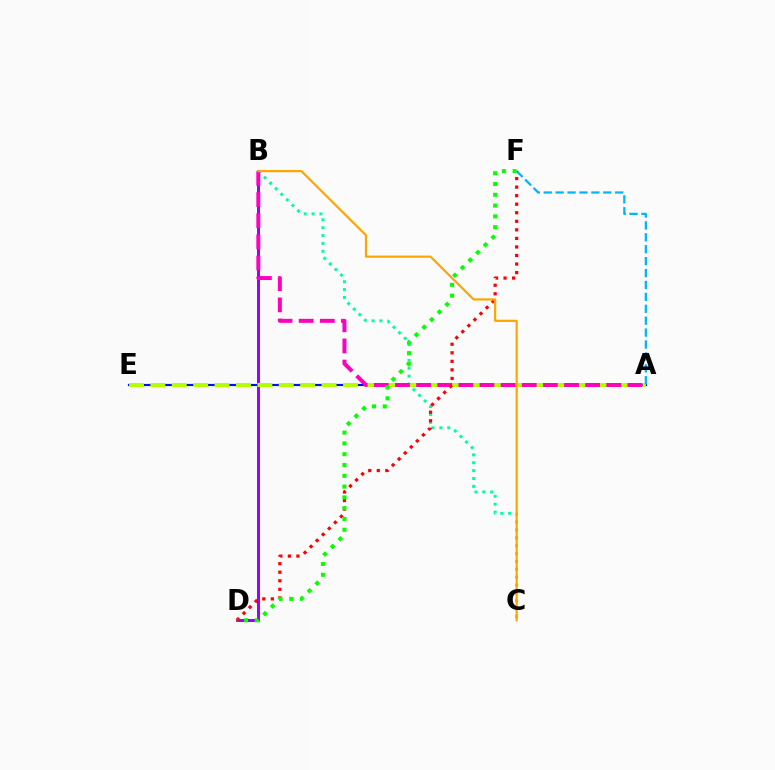{('B', 'D'): [{'color': '#9b00ff', 'line_style': 'solid', 'thickness': 2.14}], ('A', 'E'): [{'color': '#0010ff', 'line_style': 'solid', 'thickness': 1.56}, {'color': '#b3ff00', 'line_style': 'dashed', 'thickness': 2.91}], ('B', 'C'): [{'color': '#00ff9d', 'line_style': 'dotted', 'thickness': 2.14}, {'color': '#ffa500', 'line_style': 'solid', 'thickness': 1.57}], ('A', 'F'): [{'color': '#00b5ff', 'line_style': 'dashed', 'thickness': 1.62}], ('A', 'B'): [{'color': '#ff00bd', 'line_style': 'dashed', 'thickness': 2.87}], ('D', 'F'): [{'color': '#ff0000', 'line_style': 'dotted', 'thickness': 2.32}, {'color': '#08ff00', 'line_style': 'dotted', 'thickness': 2.93}]}